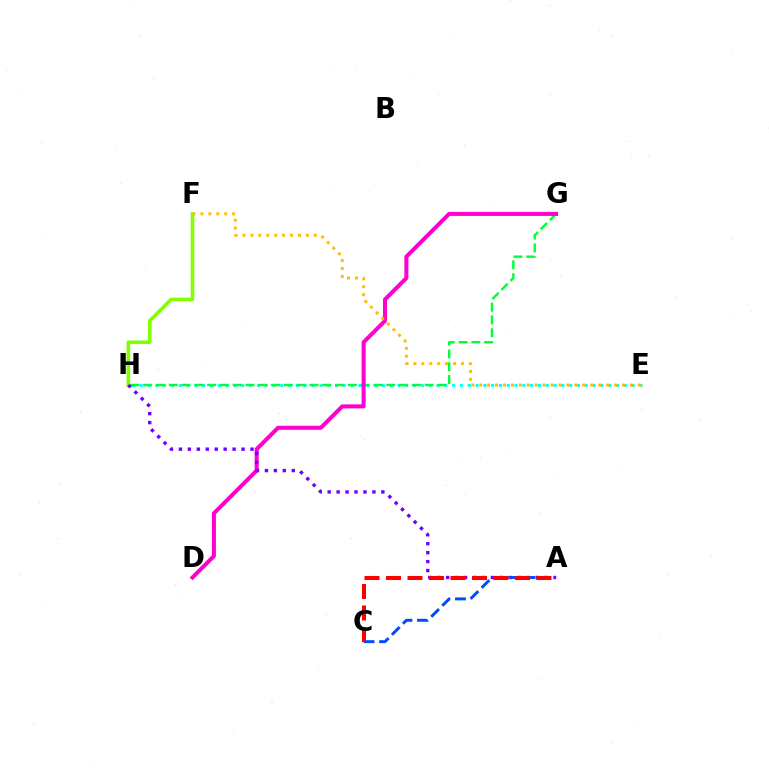{('E', 'H'): [{'color': '#00fff6', 'line_style': 'dotted', 'thickness': 2.12}], ('G', 'H'): [{'color': '#00ff39', 'line_style': 'dashed', 'thickness': 1.74}], ('F', 'H'): [{'color': '#84ff00', 'line_style': 'solid', 'thickness': 2.59}], ('D', 'G'): [{'color': '#ff00cf', 'line_style': 'solid', 'thickness': 2.91}], ('A', 'H'): [{'color': '#7200ff', 'line_style': 'dotted', 'thickness': 2.43}], ('A', 'C'): [{'color': '#004bff', 'line_style': 'dashed', 'thickness': 2.12}, {'color': '#ff0000', 'line_style': 'dashed', 'thickness': 2.92}], ('E', 'F'): [{'color': '#ffbd00', 'line_style': 'dotted', 'thickness': 2.15}]}